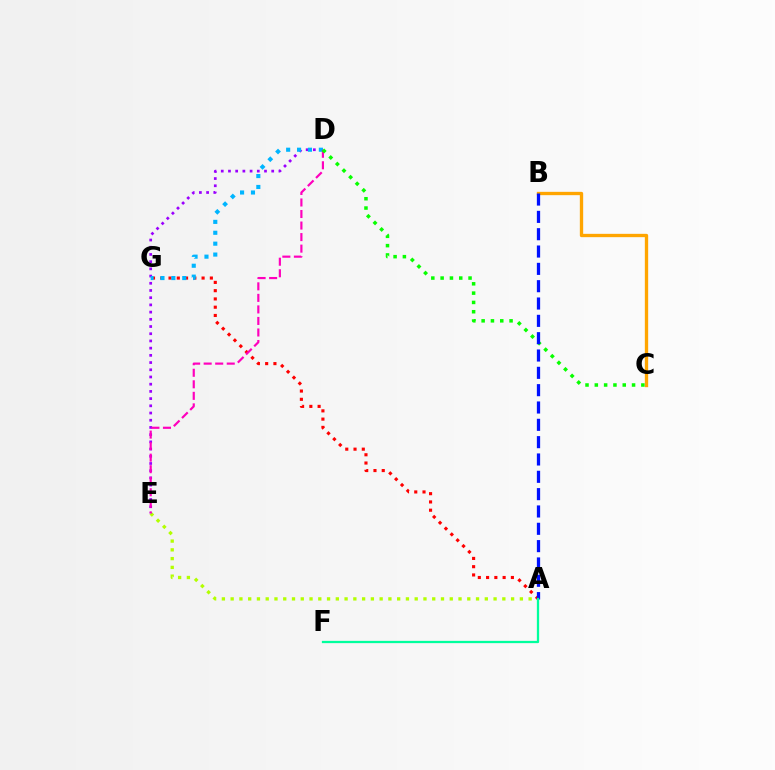{('A', 'G'): [{'color': '#ff0000', 'line_style': 'dotted', 'thickness': 2.25}], ('A', 'E'): [{'color': '#b3ff00', 'line_style': 'dotted', 'thickness': 2.38}], ('D', 'E'): [{'color': '#9b00ff', 'line_style': 'dotted', 'thickness': 1.96}, {'color': '#ff00bd', 'line_style': 'dashed', 'thickness': 1.57}], ('B', 'C'): [{'color': '#ffa500', 'line_style': 'solid', 'thickness': 2.4}], ('D', 'G'): [{'color': '#00b5ff', 'line_style': 'dotted', 'thickness': 2.96}], ('C', 'D'): [{'color': '#08ff00', 'line_style': 'dotted', 'thickness': 2.53}], ('A', 'B'): [{'color': '#0010ff', 'line_style': 'dashed', 'thickness': 2.35}], ('A', 'F'): [{'color': '#00ff9d', 'line_style': 'solid', 'thickness': 1.64}]}